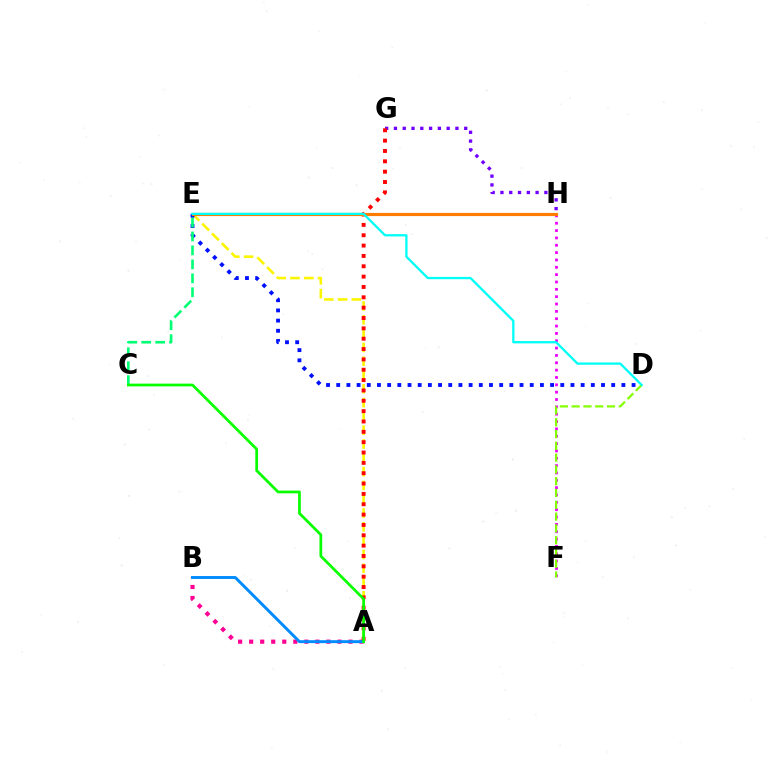{('A', 'B'): [{'color': '#ff0094', 'line_style': 'dotted', 'thickness': 3.0}, {'color': '#008cff', 'line_style': 'solid', 'thickness': 2.11}], ('F', 'H'): [{'color': '#ee00ff', 'line_style': 'dotted', 'thickness': 2.0}], ('A', 'E'): [{'color': '#fcf500', 'line_style': 'dashed', 'thickness': 1.87}], ('D', 'E'): [{'color': '#0010ff', 'line_style': 'dotted', 'thickness': 2.77}, {'color': '#00fff6', 'line_style': 'solid', 'thickness': 1.65}], ('G', 'H'): [{'color': '#7200ff', 'line_style': 'dotted', 'thickness': 2.39}], ('A', 'G'): [{'color': '#ff0000', 'line_style': 'dotted', 'thickness': 2.81}], ('C', 'E'): [{'color': '#00ff74', 'line_style': 'dashed', 'thickness': 1.9}], ('D', 'F'): [{'color': '#84ff00', 'line_style': 'dashed', 'thickness': 1.6}], ('E', 'H'): [{'color': '#ff7c00', 'line_style': 'solid', 'thickness': 2.27}], ('A', 'C'): [{'color': '#08ff00', 'line_style': 'solid', 'thickness': 1.97}]}